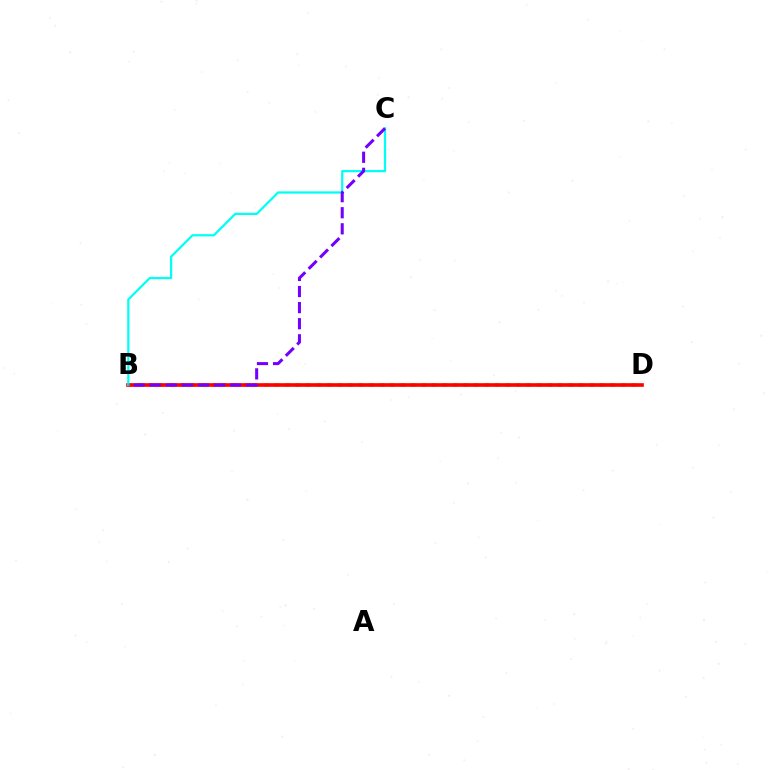{('B', 'D'): [{'color': '#84ff00', 'line_style': 'dotted', 'thickness': 2.85}, {'color': '#ff0000', 'line_style': 'solid', 'thickness': 2.62}], ('B', 'C'): [{'color': '#00fff6', 'line_style': 'solid', 'thickness': 1.61}, {'color': '#7200ff', 'line_style': 'dashed', 'thickness': 2.19}]}